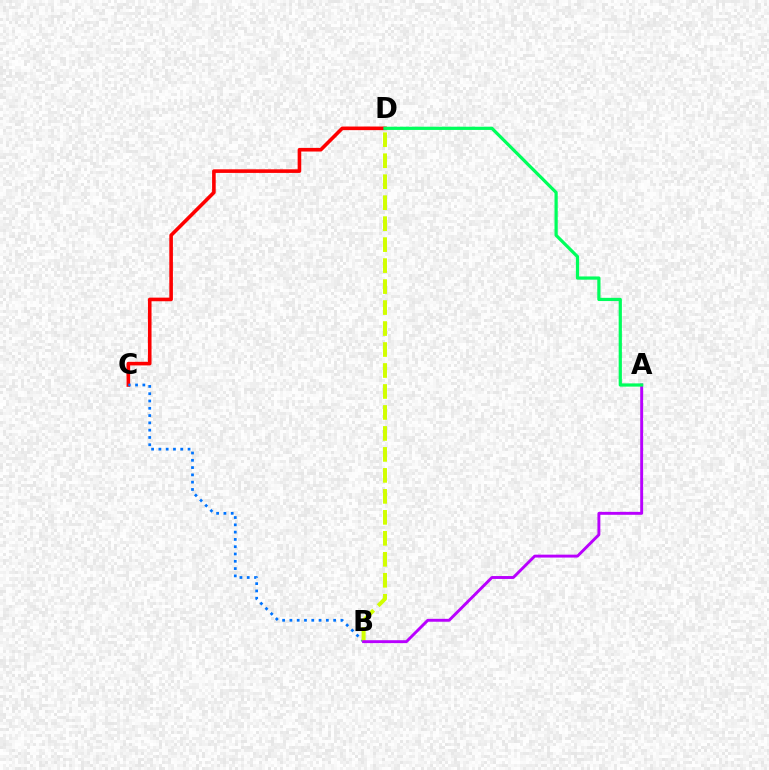{('C', 'D'): [{'color': '#ff0000', 'line_style': 'solid', 'thickness': 2.6}], ('B', 'C'): [{'color': '#0074ff', 'line_style': 'dotted', 'thickness': 1.98}], ('B', 'D'): [{'color': '#d1ff00', 'line_style': 'dashed', 'thickness': 2.85}], ('A', 'B'): [{'color': '#b900ff', 'line_style': 'solid', 'thickness': 2.09}], ('A', 'D'): [{'color': '#00ff5c', 'line_style': 'solid', 'thickness': 2.31}]}